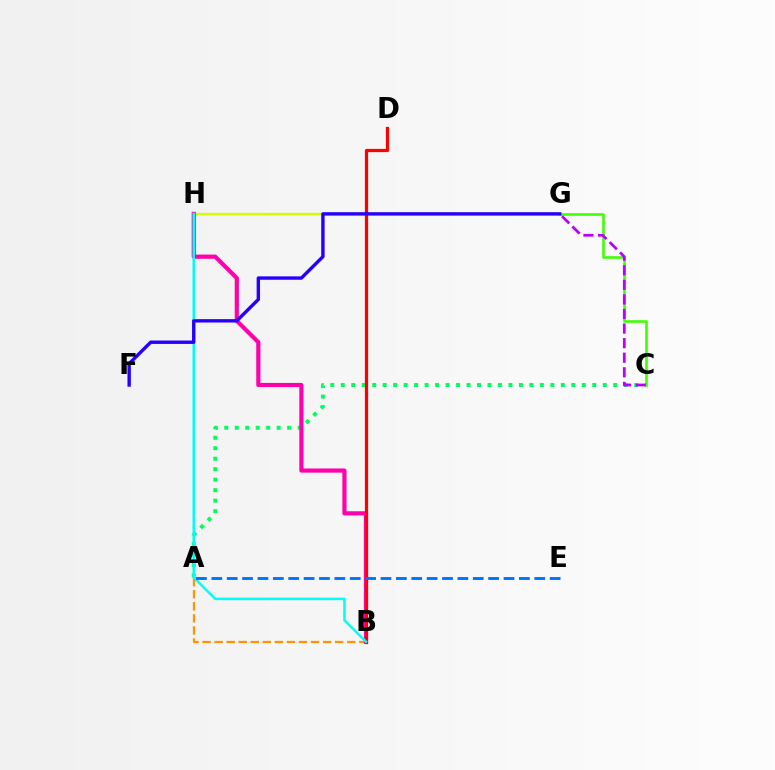{('A', 'B'): [{'color': '#ff9400', 'line_style': 'dashed', 'thickness': 1.64}], ('G', 'H'): [{'color': '#d1ff00', 'line_style': 'solid', 'thickness': 1.72}], ('A', 'C'): [{'color': '#00ff5c', 'line_style': 'dotted', 'thickness': 2.85}], ('C', 'G'): [{'color': '#3dff00', 'line_style': 'solid', 'thickness': 1.85}, {'color': '#b900ff', 'line_style': 'dashed', 'thickness': 1.98}], ('B', 'H'): [{'color': '#ff00ac', 'line_style': 'solid', 'thickness': 3.0}, {'color': '#00fff6', 'line_style': 'solid', 'thickness': 1.82}], ('B', 'D'): [{'color': '#ff0000', 'line_style': 'solid', 'thickness': 2.33}], ('A', 'E'): [{'color': '#0074ff', 'line_style': 'dashed', 'thickness': 2.09}], ('F', 'G'): [{'color': '#2500ff', 'line_style': 'solid', 'thickness': 2.44}]}